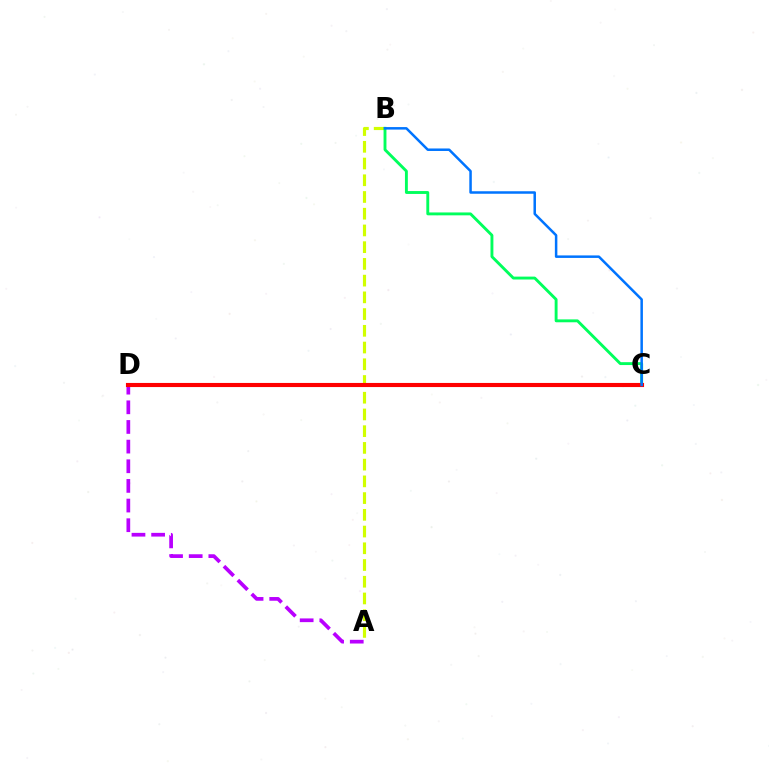{('A', 'B'): [{'color': '#d1ff00', 'line_style': 'dashed', 'thickness': 2.27}], ('A', 'D'): [{'color': '#b900ff', 'line_style': 'dashed', 'thickness': 2.67}], ('B', 'C'): [{'color': '#00ff5c', 'line_style': 'solid', 'thickness': 2.08}, {'color': '#0074ff', 'line_style': 'solid', 'thickness': 1.8}], ('C', 'D'): [{'color': '#ff0000', 'line_style': 'solid', 'thickness': 2.96}]}